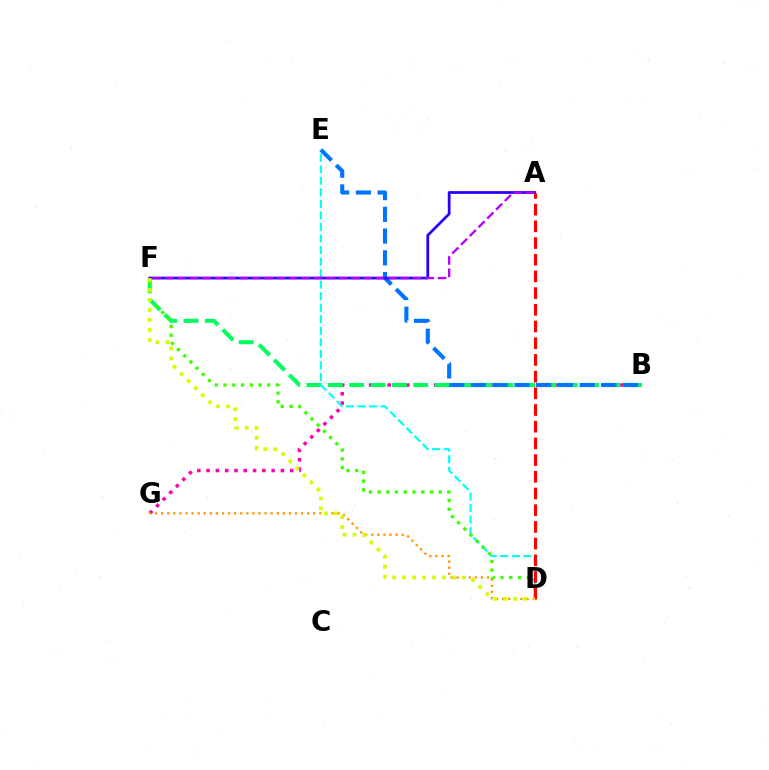{('B', 'G'): [{'color': '#ff00ac', 'line_style': 'dotted', 'thickness': 2.52}], ('D', 'G'): [{'color': '#ff9400', 'line_style': 'dotted', 'thickness': 1.65}], ('B', 'F'): [{'color': '#00ff5c', 'line_style': 'dashed', 'thickness': 2.9}], ('B', 'E'): [{'color': '#0074ff', 'line_style': 'dashed', 'thickness': 2.95}], ('D', 'E'): [{'color': '#00fff6', 'line_style': 'dashed', 'thickness': 1.57}], ('A', 'F'): [{'color': '#2500ff', 'line_style': 'solid', 'thickness': 1.98}, {'color': '#b900ff', 'line_style': 'dashed', 'thickness': 1.68}], ('D', 'F'): [{'color': '#3dff00', 'line_style': 'dotted', 'thickness': 2.37}, {'color': '#d1ff00', 'line_style': 'dotted', 'thickness': 2.71}], ('A', 'D'): [{'color': '#ff0000', 'line_style': 'dashed', 'thickness': 2.27}]}